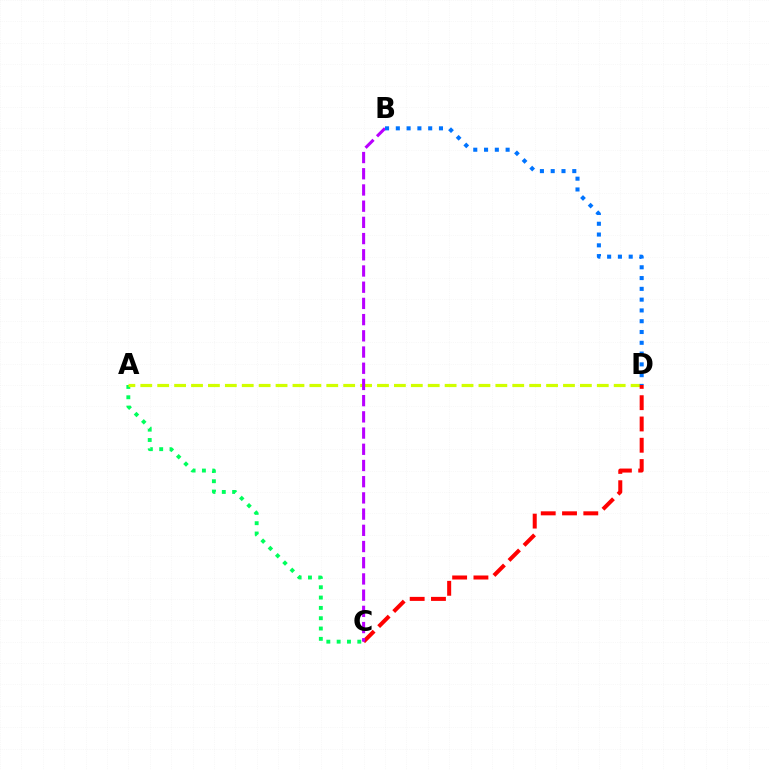{('A', 'C'): [{'color': '#00ff5c', 'line_style': 'dotted', 'thickness': 2.8}], ('A', 'D'): [{'color': '#d1ff00', 'line_style': 'dashed', 'thickness': 2.3}], ('C', 'D'): [{'color': '#ff0000', 'line_style': 'dashed', 'thickness': 2.89}], ('B', 'C'): [{'color': '#b900ff', 'line_style': 'dashed', 'thickness': 2.2}], ('B', 'D'): [{'color': '#0074ff', 'line_style': 'dotted', 'thickness': 2.93}]}